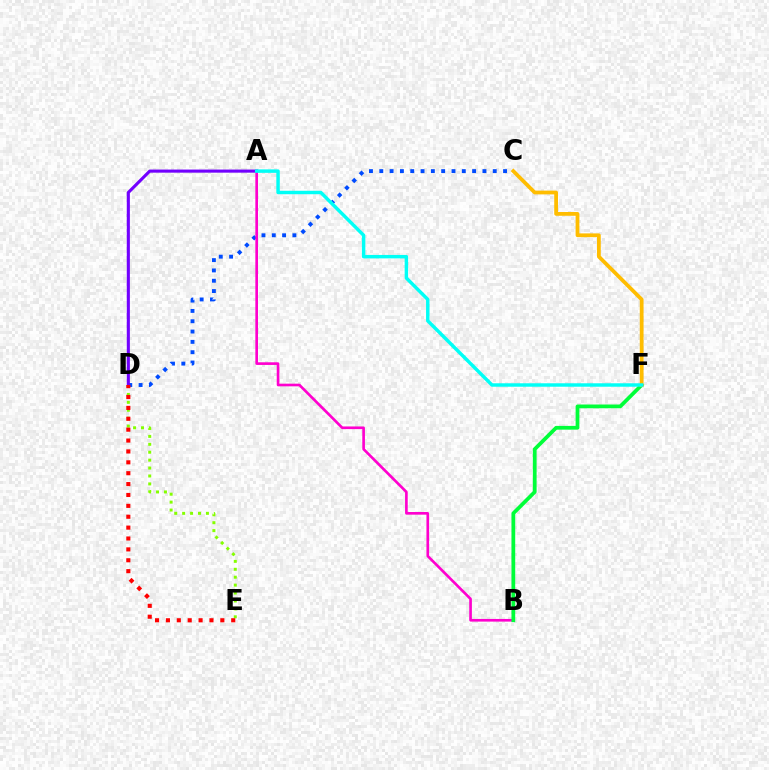{('C', 'D'): [{'color': '#004bff', 'line_style': 'dotted', 'thickness': 2.8}], ('A', 'B'): [{'color': '#ff00cf', 'line_style': 'solid', 'thickness': 1.91}], ('B', 'F'): [{'color': '#00ff39', 'line_style': 'solid', 'thickness': 2.7}], ('A', 'D'): [{'color': '#7200ff', 'line_style': 'solid', 'thickness': 2.23}], ('C', 'F'): [{'color': '#ffbd00', 'line_style': 'solid', 'thickness': 2.72}], ('D', 'E'): [{'color': '#84ff00', 'line_style': 'dotted', 'thickness': 2.15}, {'color': '#ff0000', 'line_style': 'dotted', 'thickness': 2.96}], ('A', 'F'): [{'color': '#00fff6', 'line_style': 'solid', 'thickness': 2.48}]}